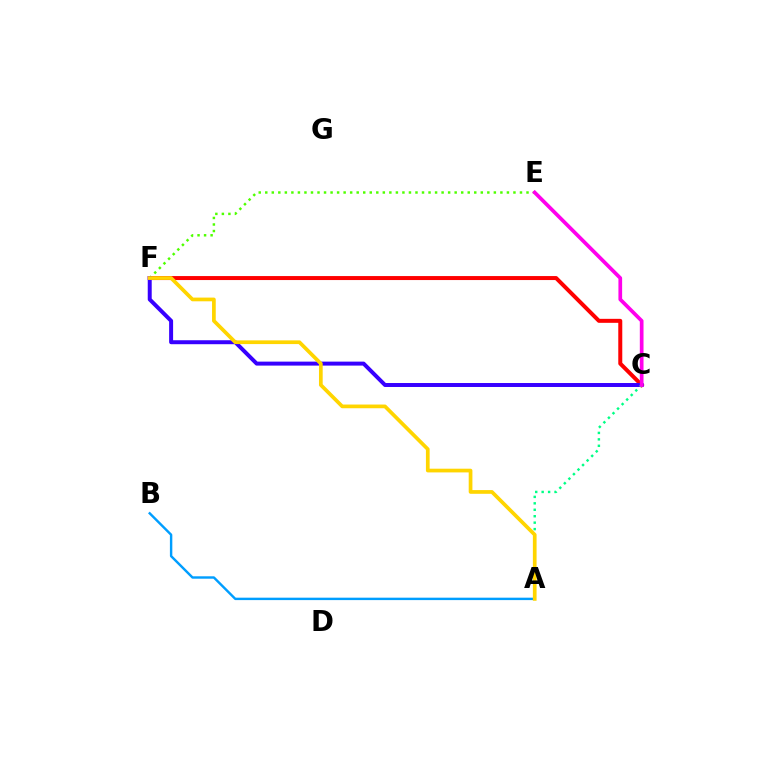{('E', 'F'): [{'color': '#4fff00', 'line_style': 'dotted', 'thickness': 1.77}], ('C', 'F'): [{'color': '#ff0000', 'line_style': 'solid', 'thickness': 2.87}, {'color': '#3700ff', 'line_style': 'solid', 'thickness': 2.86}], ('A', 'C'): [{'color': '#00ff86', 'line_style': 'dotted', 'thickness': 1.75}], ('A', 'B'): [{'color': '#009eff', 'line_style': 'solid', 'thickness': 1.74}], ('A', 'F'): [{'color': '#ffd500', 'line_style': 'solid', 'thickness': 2.67}], ('C', 'E'): [{'color': '#ff00ed', 'line_style': 'solid', 'thickness': 2.67}]}